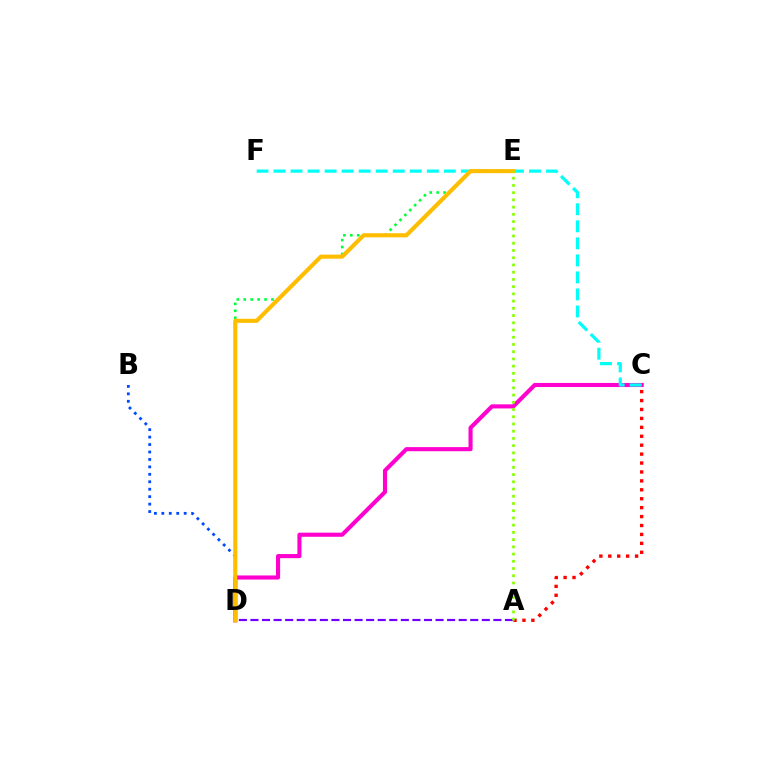{('C', 'D'): [{'color': '#ff00cf', 'line_style': 'solid', 'thickness': 2.96}], ('B', 'D'): [{'color': '#004bff', 'line_style': 'dotted', 'thickness': 2.02}], ('D', 'E'): [{'color': '#00ff39', 'line_style': 'dotted', 'thickness': 1.88}, {'color': '#ffbd00', 'line_style': 'solid', 'thickness': 2.95}], ('A', 'D'): [{'color': '#7200ff', 'line_style': 'dashed', 'thickness': 1.57}], ('C', 'F'): [{'color': '#00fff6', 'line_style': 'dashed', 'thickness': 2.31}], ('A', 'C'): [{'color': '#ff0000', 'line_style': 'dotted', 'thickness': 2.42}], ('A', 'E'): [{'color': '#84ff00', 'line_style': 'dotted', 'thickness': 1.96}]}